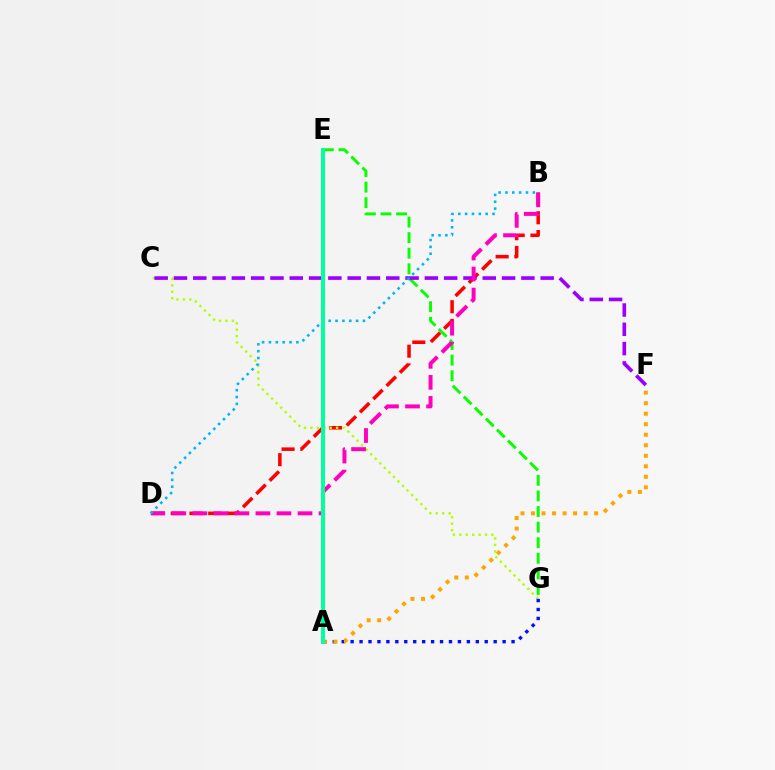{('E', 'G'): [{'color': '#08ff00', 'line_style': 'dashed', 'thickness': 2.12}], ('B', 'D'): [{'color': '#ff0000', 'line_style': 'dashed', 'thickness': 2.55}, {'color': '#ff00bd', 'line_style': 'dashed', 'thickness': 2.86}, {'color': '#00b5ff', 'line_style': 'dotted', 'thickness': 1.86}], ('C', 'G'): [{'color': '#b3ff00', 'line_style': 'dotted', 'thickness': 1.75}], ('C', 'F'): [{'color': '#9b00ff', 'line_style': 'dashed', 'thickness': 2.62}], ('A', 'G'): [{'color': '#0010ff', 'line_style': 'dotted', 'thickness': 2.43}], ('A', 'F'): [{'color': '#ffa500', 'line_style': 'dotted', 'thickness': 2.86}], ('A', 'E'): [{'color': '#00ff9d', 'line_style': 'solid', 'thickness': 2.88}]}